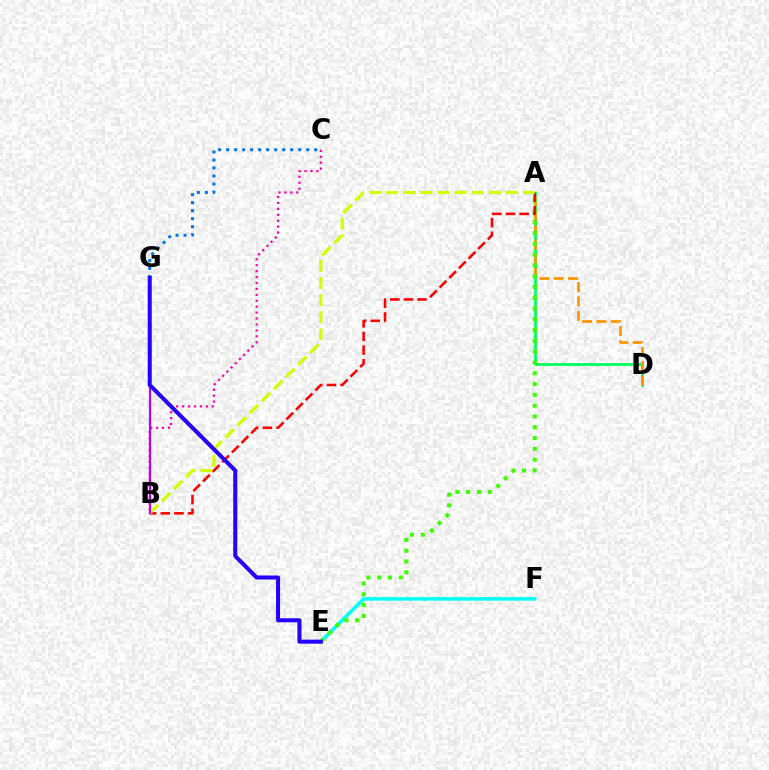{('A', 'D'): [{'color': '#00ff5c', 'line_style': 'solid', 'thickness': 1.98}, {'color': '#ff9400', 'line_style': 'dashed', 'thickness': 1.94}], ('B', 'C'): [{'color': '#ff00ac', 'line_style': 'dotted', 'thickness': 1.61}], ('C', 'G'): [{'color': '#0074ff', 'line_style': 'dotted', 'thickness': 2.18}], ('E', 'F'): [{'color': '#00fff6', 'line_style': 'solid', 'thickness': 2.56}], ('A', 'E'): [{'color': '#3dff00', 'line_style': 'dotted', 'thickness': 2.93}], ('A', 'B'): [{'color': '#ff0000', 'line_style': 'dashed', 'thickness': 1.85}, {'color': '#d1ff00', 'line_style': 'dashed', 'thickness': 2.32}], ('B', 'G'): [{'color': '#b900ff', 'line_style': 'solid', 'thickness': 1.57}], ('E', 'G'): [{'color': '#2500ff', 'line_style': 'solid', 'thickness': 2.9}]}